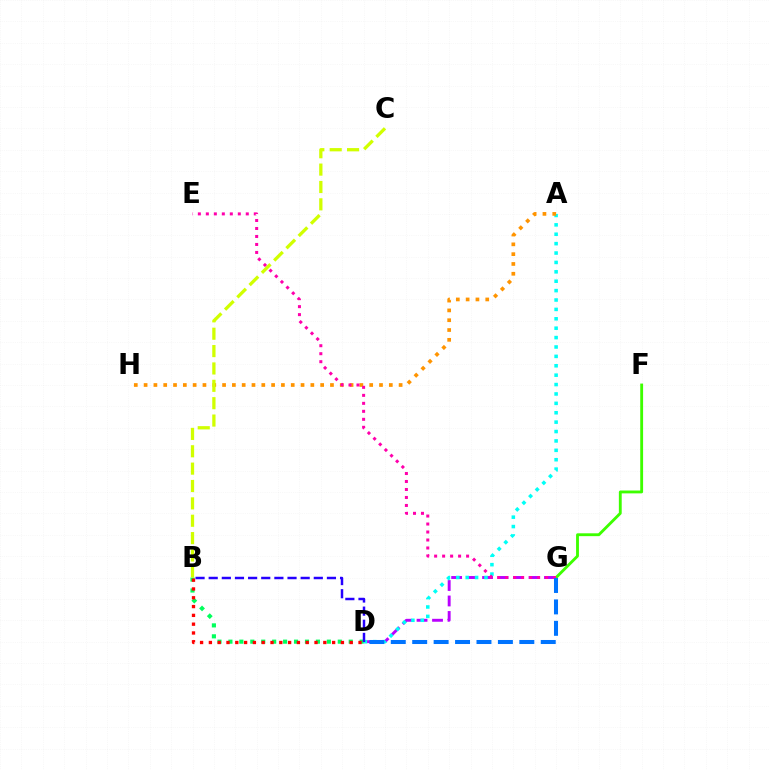{('D', 'G'): [{'color': '#b900ff', 'line_style': 'dashed', 'thickness': 2.1}, {'color': '#0074ff', 'line_style': 'dashed', 'thickness': 2.91}], ('A', 'D'): [{'color': '#00fff6', 'line_style': 'dotted', 'thickness': 2.55}], ('A', 'H'): [{'color': '#ff9400', 'line_style': 'dotted', 'thickness': 2.66}], ('F', 'G'): [{'color': '#3dff00', 'line_style': 'solid', 'thickness': 2.05}], ('E', 'G'): [{'color': '#ff00ac', 'line_style': 'dotted', 'thickness': 2.17}], ('B', 'D'): [{'color': '#00ff5c', 'line_style': 'dotted', 'thickness': 2.97}, {'color': '#ff0000', 'line_style': 'dotted', 'thickness': 2.39}, {'color': '#2500ff', 'line_style': 'dashed', 'thickness': 1.78}], ('B', 'C'): [{'color': '#d1ff00', 'line_style': 'dashed', 'thickness': 2.36}]}